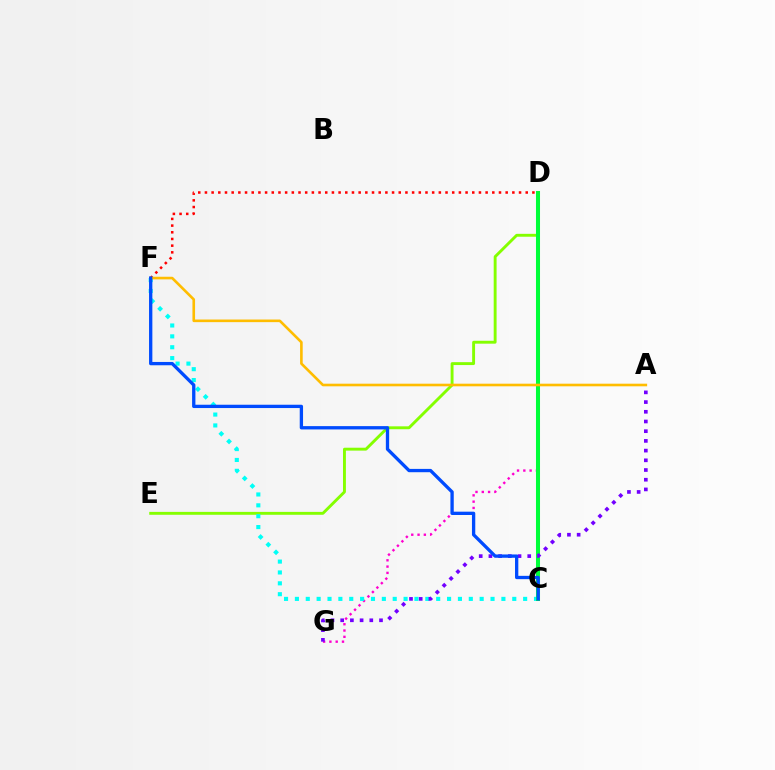{('D', 'G'): [{'color': '#ff00cf', 'line_style': 'dotted', 'thickness': 1.71}], ('D', 'E'): [{'color': '#84ff00', 'line_style': 'solid', 'thickness': 2.09}], ('C', 'F'): [{'color': '#00fff6', 'line_style': 'dotted', 'thickness': 2.95}, {'color': '#004bff', 'line_style': 'solid', 'thickness': 2.38}], ('C', 'D'): [{'color': '#00ff39', 'line_style': 'solid', 'thickness': 2.91}], ('A', 'G'): [{'color': '#7200ff', 'line_style': 'dotted', 'thickness': 2.64}], ('D', 'F'): [{'color': '#ff0000', 'line_style': 'dotted', 'thickness': 1.82}], ('A', 'F'): [{'color': '#ffbd00', 'line_style': 'solid', 'thickness': 1.88}]}